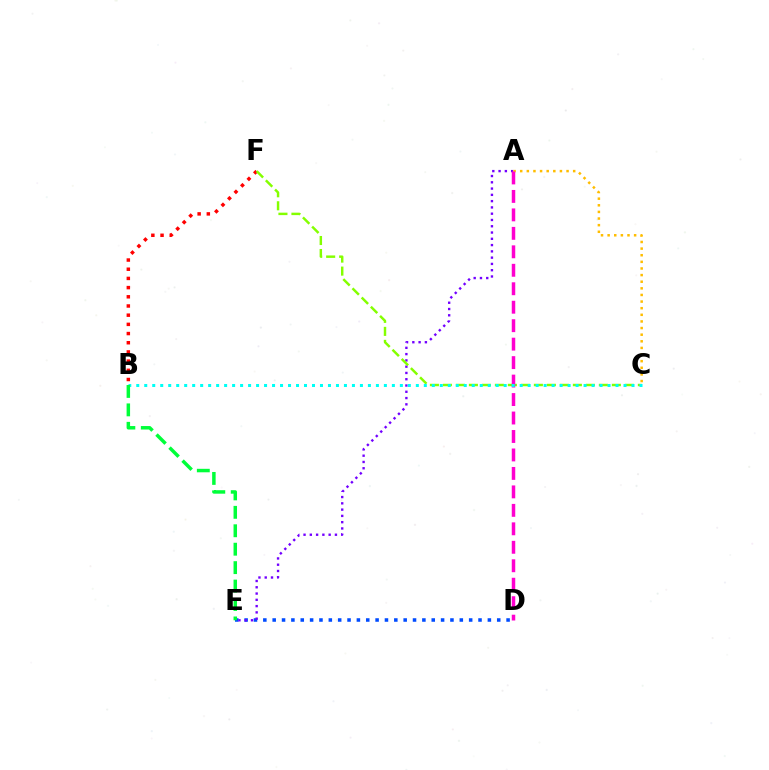{('B', 'F'): [{'color': '#ff0000', 'line_style': 'dotted', 'thickness': 2.5}], ('D', 'E'): [{'color': '#004bff', 'line_style': 'dotted', 'thickness': 2.54}], ('A', 'E'): [{'color': '#7200ff', 'line_style': 'dotted', 'thickness': 1.71}], ('C', 'F'): [{'color': '#84ff00', 'line_style': 'dashed', 'thickness': 1.77}], ('A', 'C'): [{'color': '#ffbd00', 'line_style': 'dotted', 'thickness': 1.8}], ('A', 'D'): [{'color': '#ff00cf', 'line_style': 'dashed', 'thickness': 2.51}], ('B', 'C'): [{'color': '#00fff6', 'line_style': 'dotted', 'thickness': 2.17}], ('B', 'E'): [{'color': '#00ff39', 'line_style': 'dashed', 'thickness': 2.5}]}